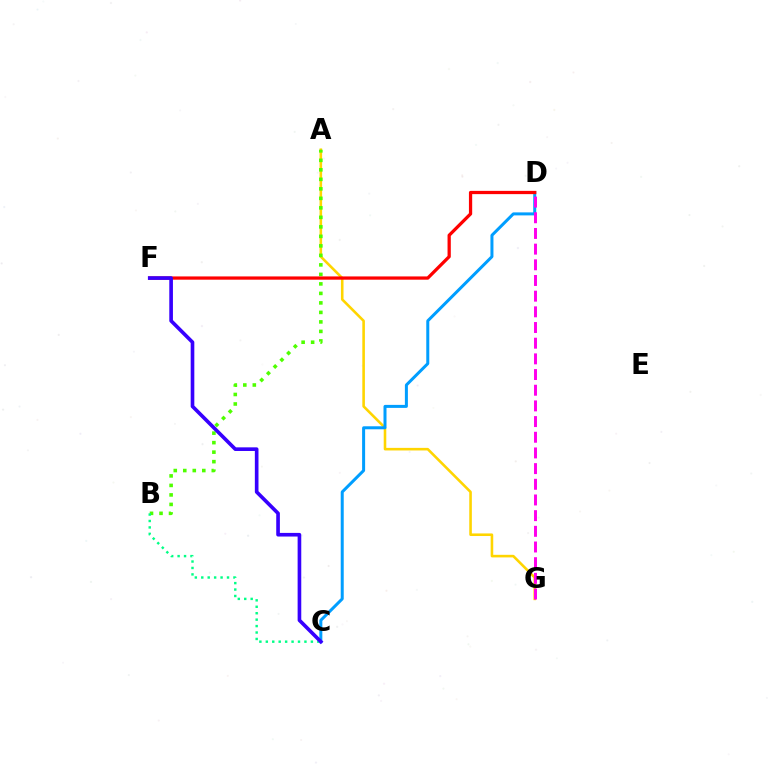{('A', 'G'): [{'color': '#ffd500', 'line_style': 'solid', 'thickness': 1.86}], ('A', 'B'): [{'color': '#4fff00', 'line_style': 'dotted', 'thickness': 2.58}], ('C', 'D'): [{'color': '#009eff', 'line_style': 'solid', 'thickness': 2.16}], ('D', 'G'): [{'color': '#ff00ed', 'line_style': 'dashed', 'thickness': 2.13}], ('D', 'F'): [{'color': '#ff0000', 'line_style': 'solid', 'thickness': 2.35}], ('B', 'C'): [{'color': '#00ff86', 'line_style': 'dotted', 'thickness': 1.75}], ('C', 'F'): [{'color': '#3700ff', 'line_style': 'solid', 'thickness': 2.62}]}